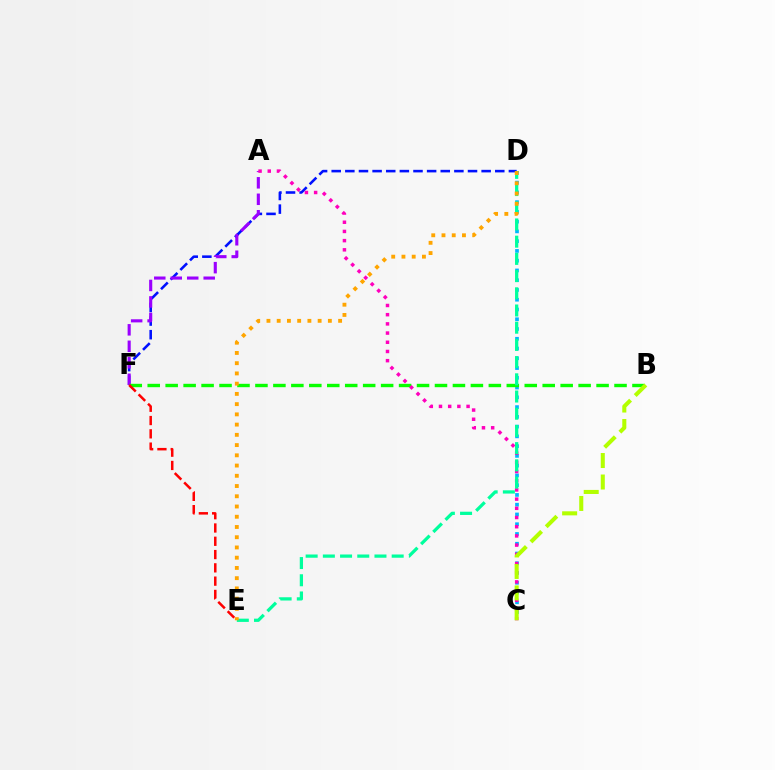{('D', 'F'): [{'color': '#0010ff', 'line_style': 'dashed', 'thickness': 1.85}], ('A', 'F'): [{'color': '#9b00ff', 'line_style': 'dashed', 'thickness': 2.24}], ('C', 'D'): [{'color': '#00b5ff', 'line_style': 'dotted', 'thickness': 2.65}], ('B', 'F'): [{'color': '#08ff00', 'line_style': 'dashed', 'thickness': 2.44}], ('A', 'C'): [{'color': '#ff00bd', 'line_style': 'dotted', 'thickness': 2.5}], ('E', 'F'): [{'color': '#ff0000', 'line_style': 'dashed', 'thickness': 1.81}], ('B', 'C'): [{'color': '#b3ff00', 'line_style': 'dashed', 'thickness': 2.92}], ('D', 'E'): [{'color': '#00ff9d', 'line_style': 'dashed', 'thickness': 2.34}, {'color': '#ffa500', 'line_style': 'dotted', 'thickness': 2.78}]}